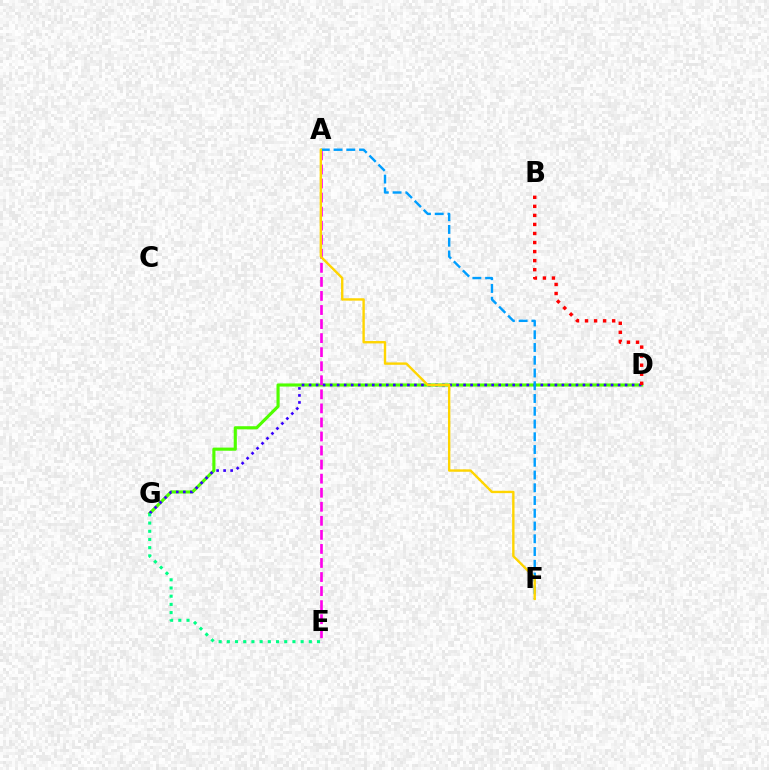{('D', 'G'): [{'color': '#4fff00', 'line_style': 'solid', 'thickness': 2.25}, {'color': '#3700ff', 'line_style': 'dotted', 'thickness': 1.91}], ('B', 'D'): [{'color': '#ff0000', 'line_style': 'dotted', 'thickness': 2.46}], ('A', 'E'): [{'color': '#ff00ed', 'line_style': 'dashed', 'thickness': 1.91}], ('A', 'F'): [{'color': '#009eff', 'line_style': 'dashed', 'thickness': 1.73}, {'color': '#ffd500', 'line_style': 'solid', 'thickness': 1.72}], ('E', 'G'): [{'color': '#00ff86', 'line_style': 'dotted', 'thickness': 2.23}]}